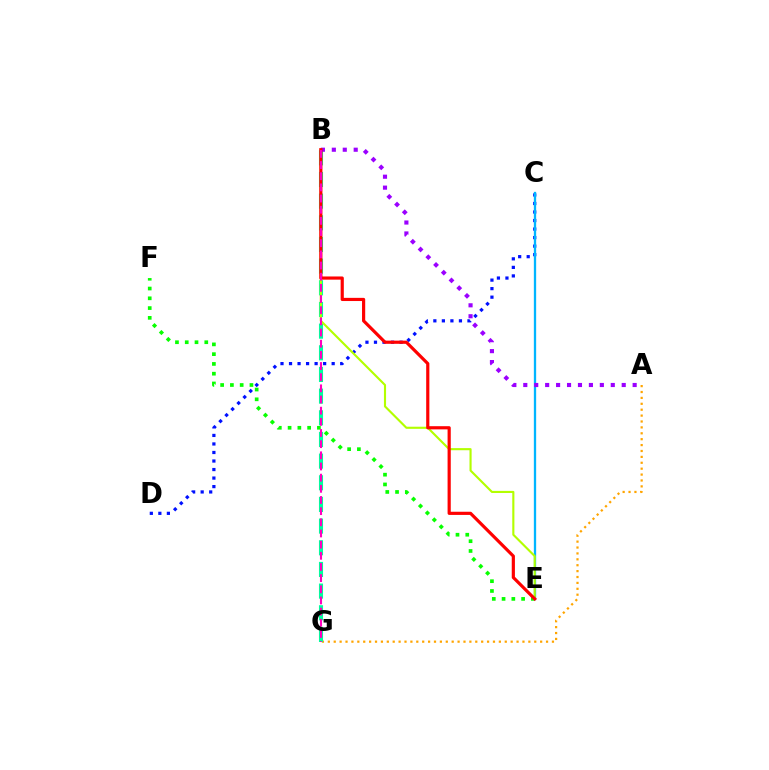{('C', 'D'): [{'color': '#0010ff', 'line_style': 'dotted', 'thickness': 2.32}], ('A', 'G'): [{'color': '#ffa500', 'line_style': 'dotted', 'thickness': 1.6}], ('E', 'F'): [{'color': '#08ff00', 'line_style': 'dotted', 'thickness': 2.65}], ('C', 'E'): [{'color': '#00b5ff', 'line_style': 'solid', 'thickness': 1.66}], ('B', 'G'): [{'color': '#00ff9d', 'line_style': 'dashed', 'thickness': 2.94}, {'color': '#ff00bd', 'line_style': 'dashed', 'thickness': 1.52}], ('A', 'B'): [{'color': '#9b00ff', 'line_style': 'dotted', 'thickness': 2.97}], ('B', 'E'): [{'color': '#b3ff00', 'line_style': 'solid', 'thickness': 1.53}, {'color': '#ff0000', 'line_style': 'solid', 'thickness': 2.29}]}